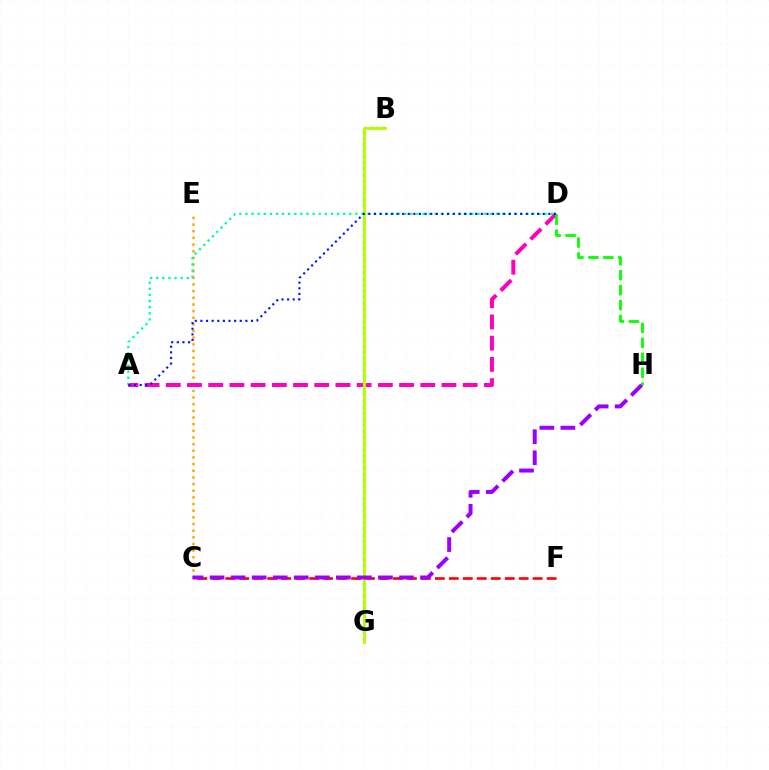{('B', 'G'): [{'color': '#00b5ff', 'line_style': 'dotted', 'thickness': 1.66}, {'color': '#b3ff00', 'line_style': 'solid', 'thickness': 2.1}], ('C', 'E'): [{'color': '#ffa500', 'line_style': 'dotted', 'thickness': 1.81}], ('A', 'D'): [{'color': '#ff00bd', 'line_style': 'dashed', 'thickness': 2.88}, {'color': '#00ff9d', 'line_style': 'dotted', 'thickness': 1.66}, {'color': '#0010ff', 'line_style': 'dotted', 'thickness': 1.53}], ('C', 'F'): [{'color': '#ff0000', 'line_style': 'dashed', 'thickness': 1.9}], ('D', 'H'): [{'color': '#08ff00', 'line_style': 'dashed', 'thickness': 2.03}], ('C', 'H'): [{'color': '#9b00ff', 'line_style': 'dashed', 'thickness': 2.86}]}